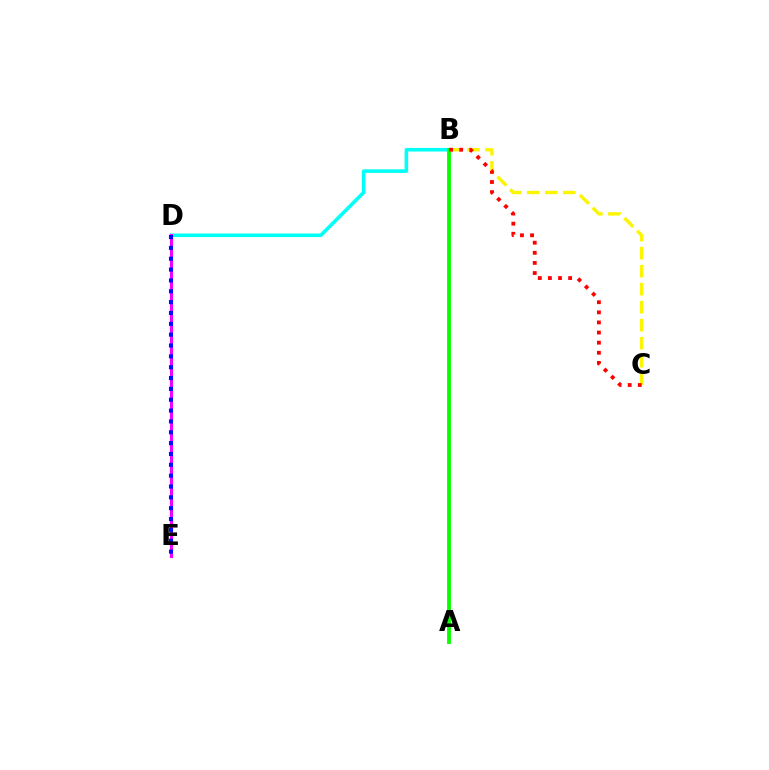{('B', 'D'): [{'color': '#00fff6', 'line_style': 'solid', 'thickness': 2.56}], ('A', 'B'): [{'color': '#08ff00', 'line_style': 'solid', 'thickness': 2.77}], ('B', 'C'): [{'color': '#fcf500', 'line_style': 'dashed', 'thickness': 2.45}, {'color': '#ff0000', 'line_style': 'dotted', 'thickness': 2.75}], ('D', 'E'): [{'color': '#ee00ff', 'line_style': 'solid', 'thickness': 2.21}, {'color': '#0010ff', 'line_style': 'dotted', 'thickness': 2.95}]}